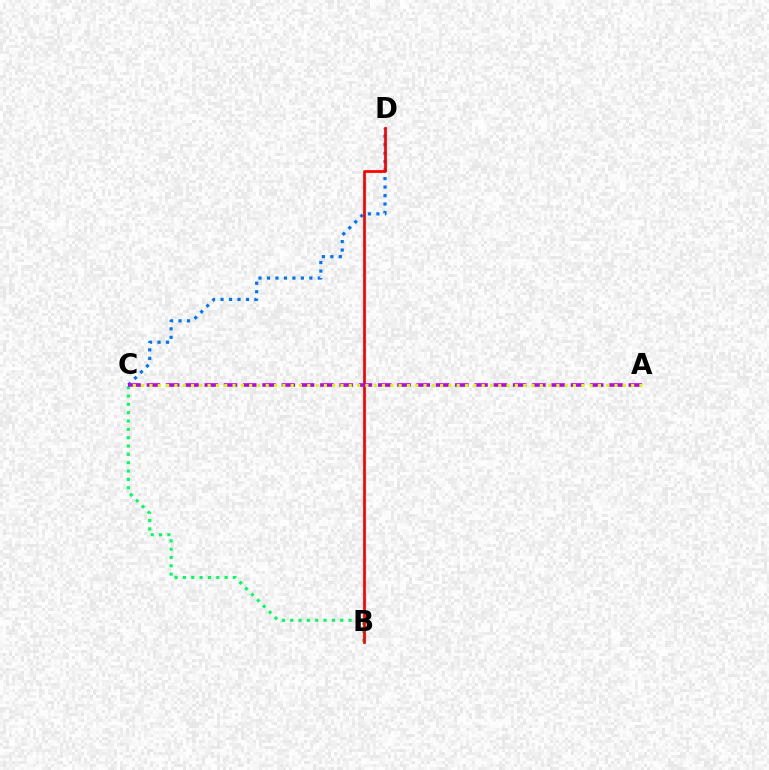{('C', 'D'): [{'color': '#0074ff', 'line_style': 'dotted', 'thickness': 2.3}], ('B', 'C'): [{'color': '#00ff5c', 'line_style': 'dotted', 'thickness': 2.26}], ('B', 'D'): [{'color': '#ff0000', 'line_style': 'solid', 'thickness': 1.98}], ('A', 'C'): [{'color': '#b900ff', 'line_style': 'dashed', 'thickness': 2.62}, {'color': '#d1ff00', 'line_style': 'dotted', 'thickness': 2.26}]}